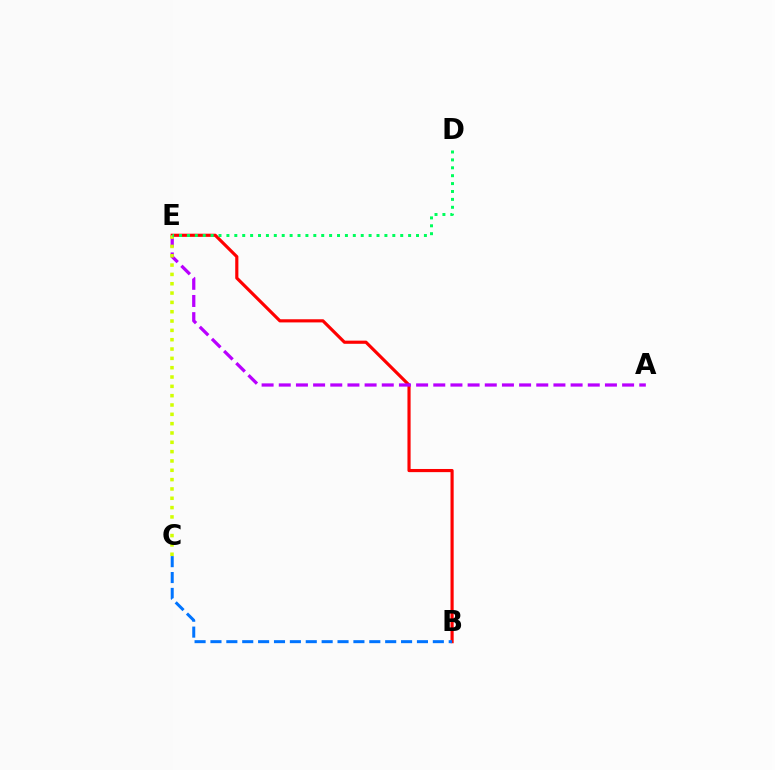{('B', 'E'): [{'color': '#ff0000', 'line_style': 'solid', 'thickness': 2.27}], ('B', 'C'): [{'color': '#0074ff', 'line_style': 'dashed', 'thickness': 2.16}], ('A', 'E'): [{'color': '#b900ff', 'line_style': 'dashed', 'thickness': 2.33}], ('C', 'E'): [{'color': '#d1ff00', 'line_style': 'dotted', 'thickness': 2.53}], ('D', 'E'): [{'color': '#00ff5c', 'line_style': 'dotted', 'thickness': 2.15}]}